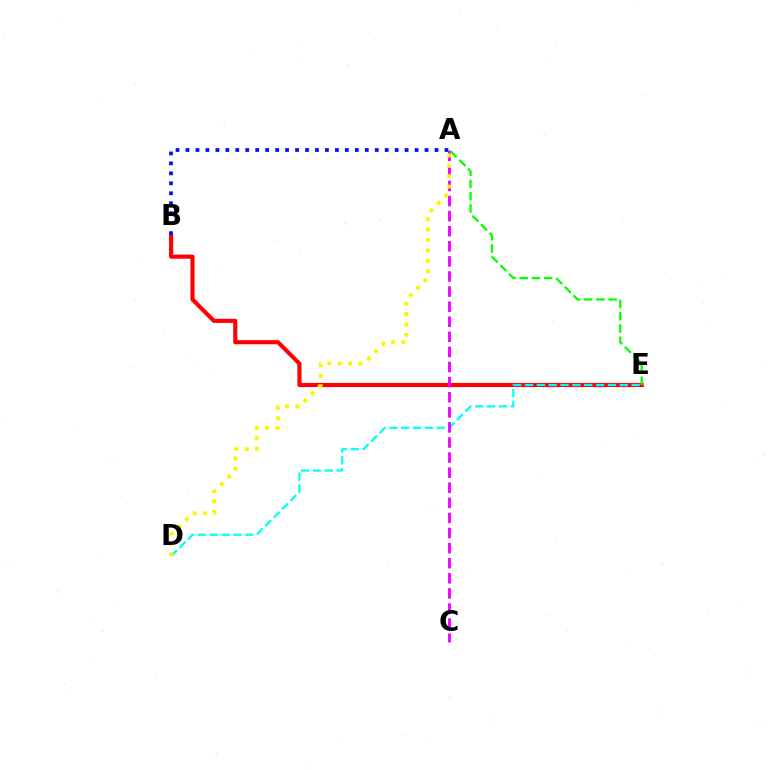{('B', 'E'): [{'color': '#ff0000', 'line_style': 'solid', 'thickness': 2.97}], ('D', 'E'): [{'color': '#00fff6', 'line_style': 'dashed', 'thickness': 1.61}], ('A', 'B'): [{'color': '#0010ff', 'line_style': 'dotted', 'thickness': 2.71}], ('A', 'C'): [{'color': '#ee00ff', 'line_style': 'dashed', 'thickness': 2.05}], ('A', 'D'): [{'color': '#fcf500', 'line_style': 'dotted', 'thickness': 2.82}], ('A', 'E'): [{'color': '#08ff00', 'line_style': 'dashed', 'thickness': 1.66}]}